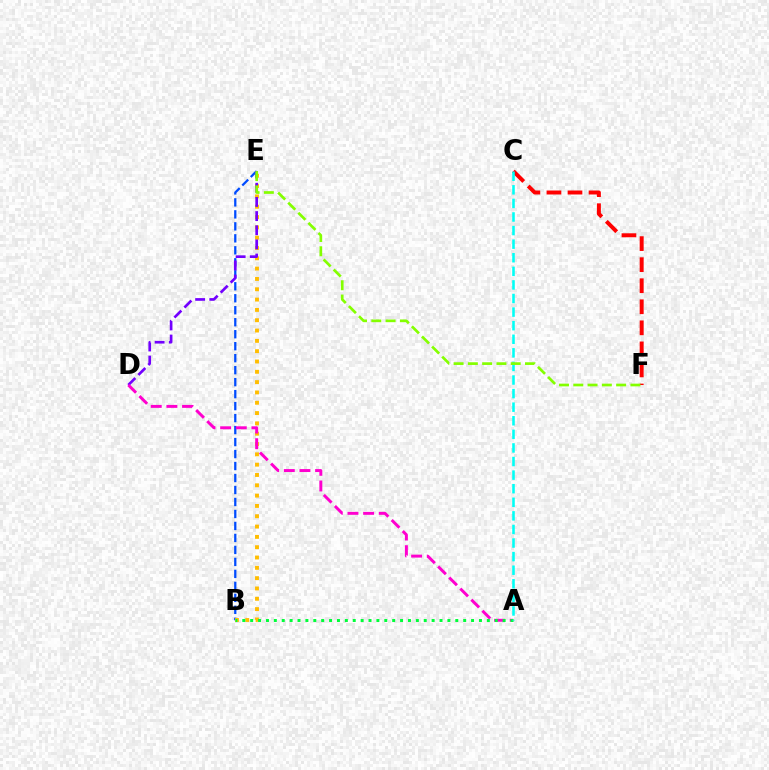{('B', 'E'): [{'color': '#004bff', 'line_style': 'dashed', 'thickness': 1.63}, {'color': '#ffbd00', 'line_style': 'dotted', 'thickness': 2.8}], ('C', 'F'): [{'color': '#ff0000', 'line_style': 'dashed', 'thickness': 2.86}], ('D', 'E'): [{'color': '#7200ff', 'line_style': 'dashed', 'thickness': 1.92}], ('A', 'D'): [{'color': '#ff00cf', 'line_style': 'dashed', 'thickness': 2.13}], ('A', 'B'): [{'color': '#00ff39', 'line_style': 'dotted', 'thickness': 2.14}], ('A', 'C'): [{'color': '#00fff6', 'line_style': 'dashed', 'thickness': 1.85}], ('E', 'F'): [{'color': '#84ff00', 'line_style': 'dashed', 'thickness': 1.94}]}